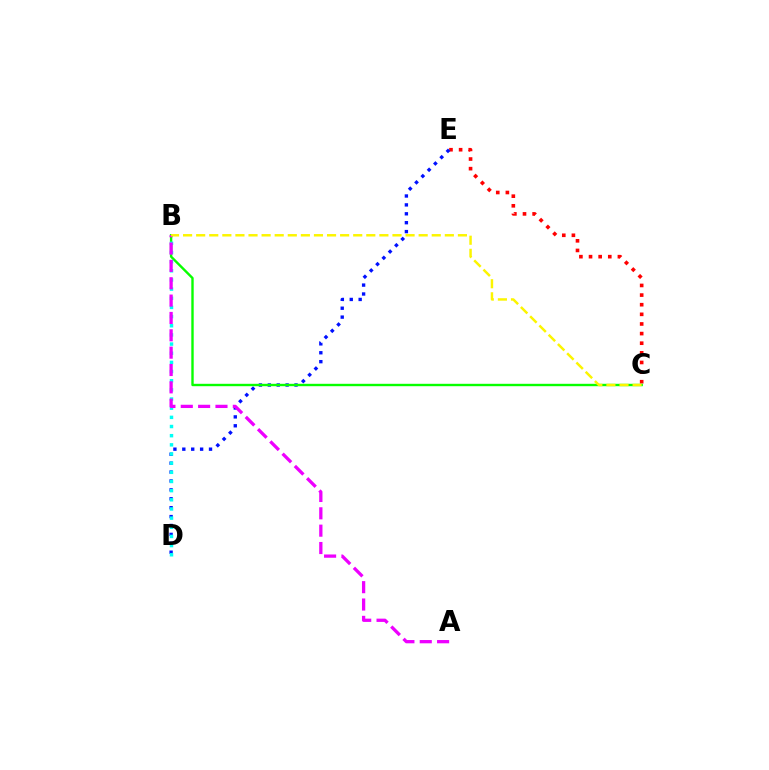{('C', 'E'): [{'color': '#ff0000', 'line_style': 'dotted', 'thickness': 2.62}], ('D', 'E'): [{'color': '#0010ff', 'line_style': 'dotted', 'thickness': 2.42}], ('B', 'C'): [{'color': '#08ff00', 'line_style': 'solid', 'thickness': 1.72}, {'color': '#fcf500', 'line_style': 'dashed', 'thickness': 1.78}], ('B', 'D'): [{'color': '#00fff6', 'line_style': 'dotted', 'thickness': 2.49}], ('A', 'B'): [{'color': '#ee00ff', 'line_style': 'dashed', 'thickness': 2.36}]}